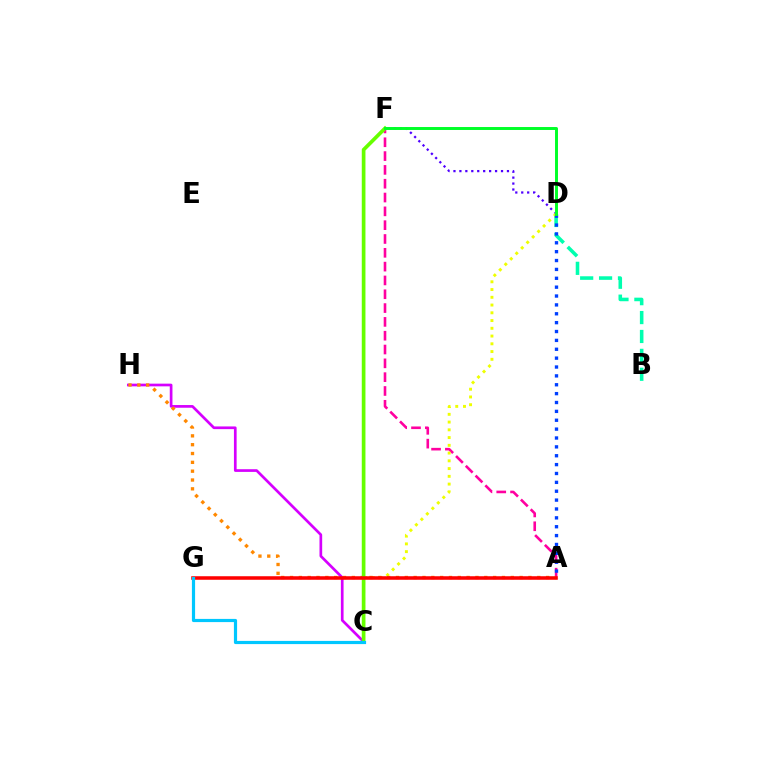{('D', 'F'): [{'color': '#4f00ff', 'line_style': 'dotted', 'thickness': 1.62}, {'color': '#00ff27', 'line_style': 'solid', 'thickness': 2.13}], ('B', 'D'): [{'color': '#00ffaf', 'line_style': 'dashed', 'thickness': 2.57}], ('A', 'F'): [{'color': '#ff00a0', 'line_style': 'dashed', 'thickness': 1.88}], ('C', 'D'): [{'color': '#eeff00', 'line_style': 'dotted', 'thickness': 2.11}], ('C', 'H'): [{'color': '#d600ff', 'line_style': 'solid', 'thickness': 1.94}], ('A', 'H'): [{'color': '#ff8800', 'line_style': 'dotted', 'thickness': 2.4}], ('A', 'D'): [{'color': '#003fff', 'line_style': 'dotted', 'thickness': 2.41}], ('C', 'F'): [{'color': '#66ff00', 'line_style': 'solid', 'thickness': 2.65}], ('A', 'G'): [{'color': '#ff0000', 'line_style': 'solid', 'thickness': 2.55}], ('C', 'G'): [{'color': '#00c7ff', 'line_style': 'solid', 'thickness': 2.29}]}